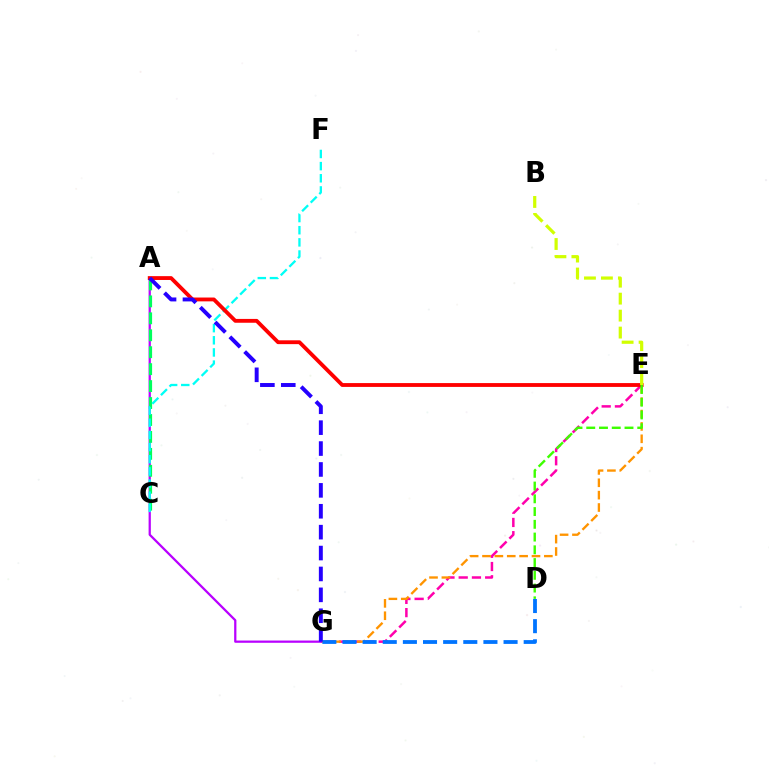{('E', 'G'): [{'color': '#ff00ac', 'line_style': 'dashed', 'thickness': 1.8}, {'color': '#ff9400', 'line_style': 'dashed', 'thickness': 1.68}], ('A', 'G'): [{'color': '#b900ff', 'line_style': 'solid', 'thickness': 1.62}, {'color': '#2500ff', 'line_style': 'dashed', 'thickness': 2.84}], ('D', 'G'): [{'color': '#0074ff', 'line_style': 'dashed', 'thickness': 2.74}], ('A', 'C'): [{'color': '#00ff5c', 'line_style': 'dashed', 'thickness': 2.3}], ('C', 'F'): [{'color': '#00fff6', 'line_style': 'dashed', 'thickness': 1.65}], ('A', 'E'): [{'color': '#ff0000', 'line_style': 'solid', 'thickness': 2.76}], ('D', 'E'): [{'color': '#3dff00', 'line_style': 'dashed', 'thickness': 1.73}], ('B', 'E'): [{'color': '#d1ff00', 'line_style': 'dashed', 'thickness': 2.31}]}